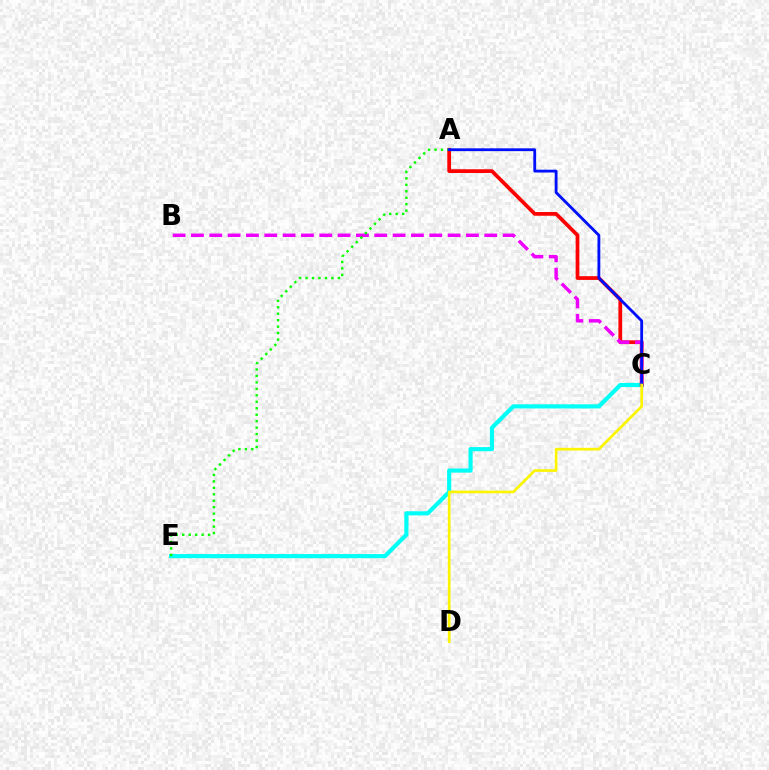{('C', 'E'): [{'color': '#00fff6', 'line_style': 'solid', 'thickness': 2.98}], ('A', 'C'): [{'color': '#ff0000', 'line_style': 'solid', 'thickness': 2.69}, {'color': '#0010ff', 'line_style': 'solid', 'thickness': 2.03}], ('B', 'C'): [{'color': '#ee00ff', 'line_style': 'dashed', 'thickness': 2.49}], ('A', 'E'): [{'color': '#08ff00', 'line_style': 'dotted', 'thickness': 1.76}], ('C', 'D'): [{'color': '#fcf500', 'line_style': 'solid', 'thickness': 1.92}]}